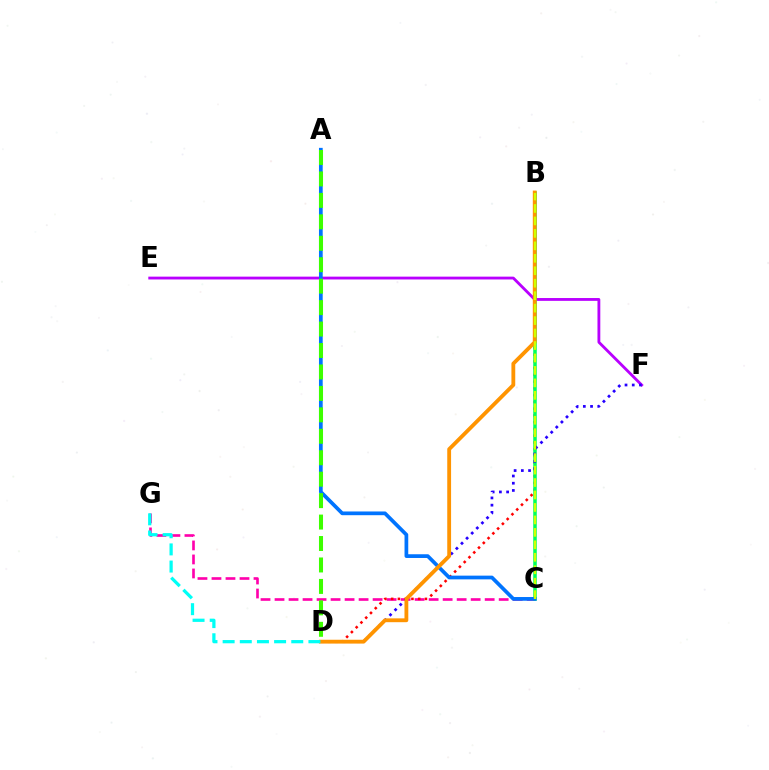{('C', 'G'): [{'color': '#ff00ac', 'line_style': 'dashed', 'thickness': 1.9}], ('E', 'F'): [{'color': '#b900ff', 'line_style': 'solid', 'thickness': 2.04}], ('B', 'D'): [{'color': '#ff0000', 'line_style': 'dotted', 'thickness': 1.83}, {'color': '#ff9400', 'line_style': 'solid', 'thickness': 2.76}], ('B', 'C'): [{'color': '#00ff5c', 'line_style': 'solid', 'thickness': 2.53}, {'color': '#d1ff00', 'line_style': 'dashed', 'thickness': 1.69}], ('D', 'F'): [{'color': '#2500ff', 'line_style': 'dotted', 'thickness': 1.96}], ('A', 'C'): [{'color': '#0074ff', 'line_style': 'solid', 'thickness': 2.68}], ('A', 'D'): [{'color': '#3dff00', 'line_style': 'dashed', 'thickness': 2.91}], ('D', 'G'): [{'color': '#00fff6', 'line_style': 'dashed', 'thickness': 2.33}]}